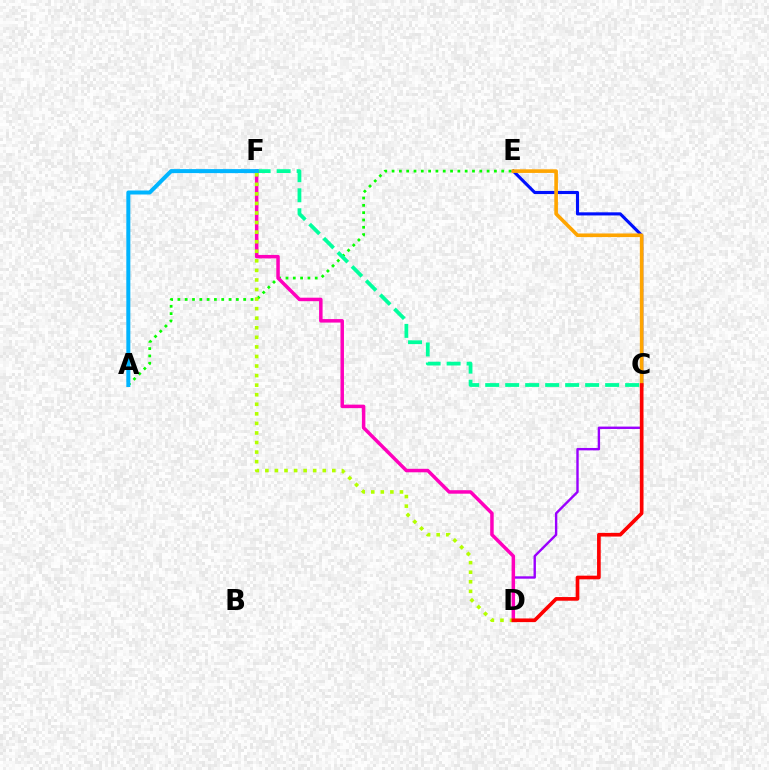{('A', 'E'): [{'color': '#08ff00', 'line_style': 'dotted', 'thickness': 1.99}], ('C', 'D'): [{'color': '#9b00ff', 'line_style': 'solid', 'thickness': 1.72}, {'color': '#ff0000', 'line_style': 'solid', 'thickness': 2.64}], ('C', 'E'): [{'color': '#0010ff', 'line_style': 'solid', 'thickness': 2.25}, {'color': '#ffa500', 'line_style': 'solid', 'thickness': 2.62}], ('C', 'F'): [{'color': '#00ff9d', 'line_style': 'dashed', 'thickness': 2.72}], ('D', 'F'): [{'color': '#ff00bd', 'line_style': 'solid', 'thickness': 2.51}, {'color': '#b3ff00', 'line_style': 'dotted', 'thickness': 2.6}], ('A', 'F'): [{'color': '#00b5ff', 'line_style': 'solid', 'thickness': 2.89}]}